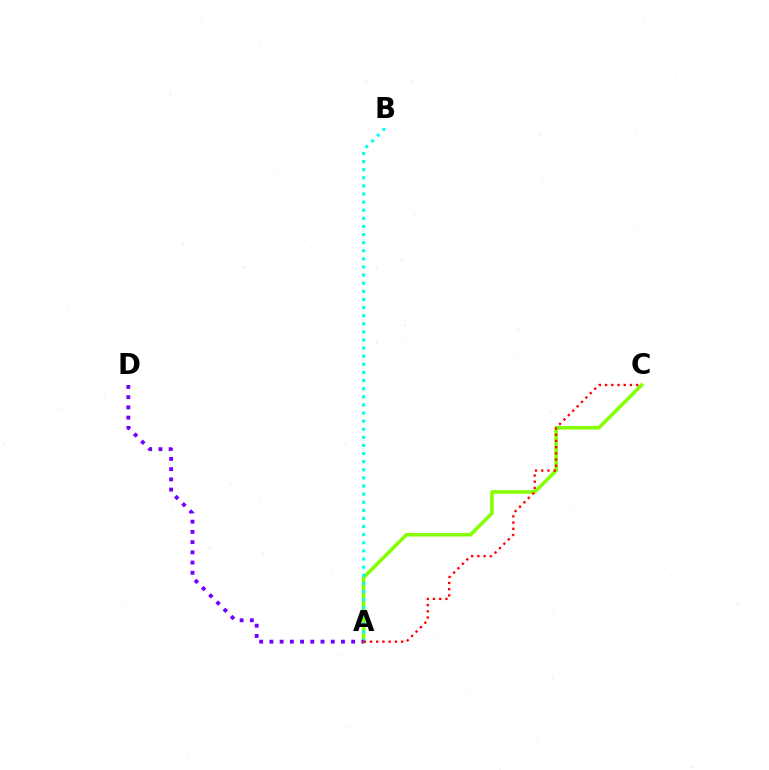{('A', 'C'): [{'color': '#84ff00', 'line_style': 'solid', 'thickness': 2.55}, {'color': '#ff0000', 'line_style': 'dotted', 'thickness': 1.69}], ('A', 'B'): [{'color': '#00fff6', 'line_style': 'dotted', 'thickness': 2.2}], ('A', 'D'): [{'color': '#7200ff', 'line_style': 'dotted', 'thickness': 2.78}]}